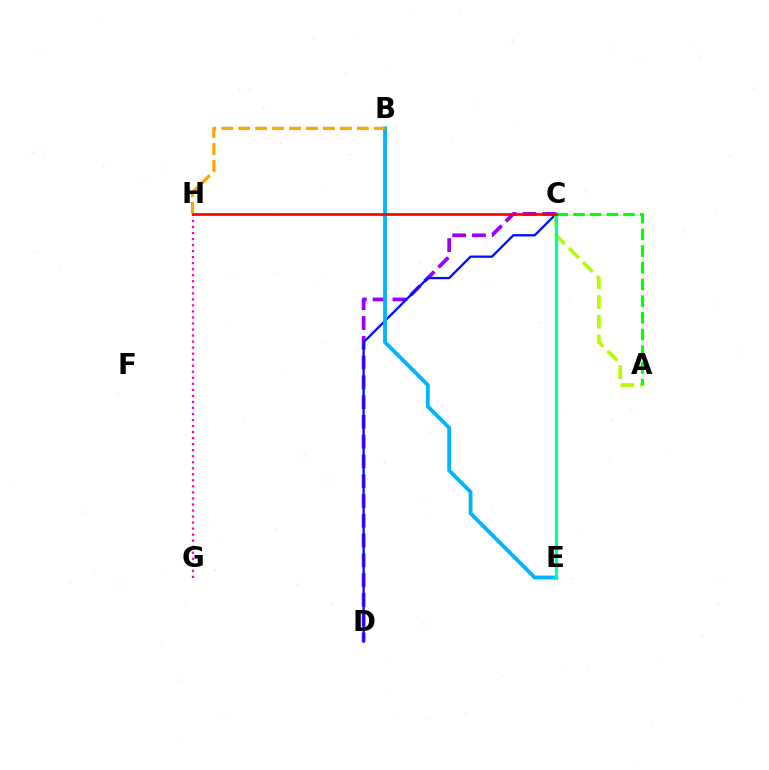{('C', 'D'): [{'color': '#9b00ff', 'line_style': 'dashed', 'thickness': 2.69}, {'color': '#0010ff', 'line_style': 'solid', 'thickness': 1.65}], ('A', 'C'): [{'color': '#b3ff00', 'line_style': 'dashed', 'thickness': 2.69}, {'color': '#08ff00', 'line_style': 'dashed', 'thickness': 2.27}], ('B', 'E'): [{'color': '#00b5ff', 'line_style': 'solid', 'thickness': 2.76}], ('G', 'H'): [{'color': '#ff00bd', 'line_style': 'dotted', 'thickness': 1.64}], ('B', 'H'): [{'color': '#ffa500', 'line_style': 'dashed', 'thickness': 2.3}], ('C', 'E'): [{'color': '#00ff9d', 'line_style': 'solid', 'thickness': 2.32}], ('C', 'H'): [{'color': '#ff0000', 'line_style': 'solid', 'thickness': 1.95}]}